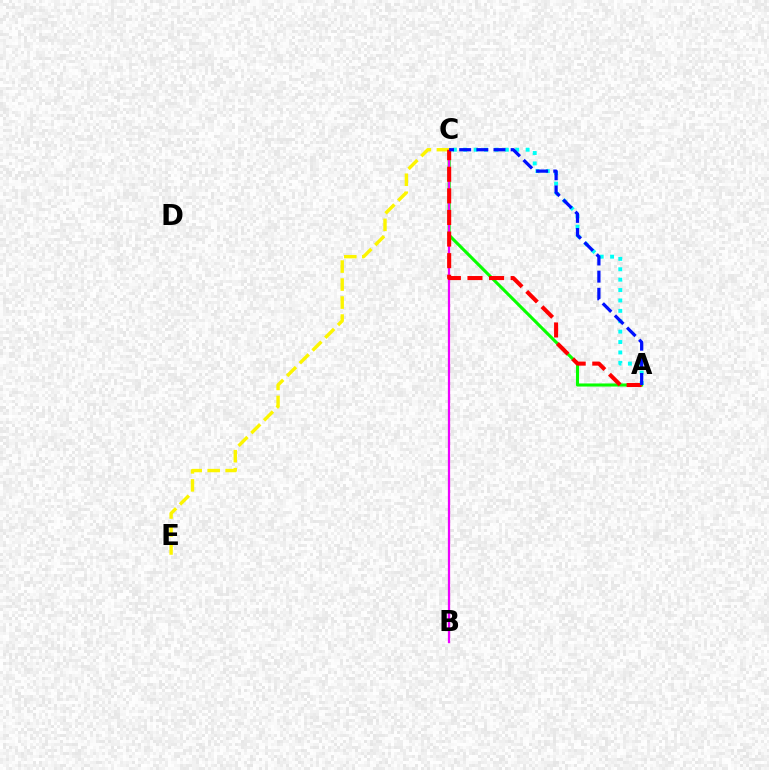{('A', 'C'): [{'color': '#08ff00', 'line_style': 'solid', 'thickness': 2.22}, {'color': '#00fff6', 'line_style': 'dotted', 'thickness': 2.82}, {'color': '#ff0000', 'line_style': 'dashed', 'thickness': 2.93}, {'color': '#0010ff', 'line_style': 'dashed', 'thickness': 2.33}], ('B', 'C'): [{'color': '#ee00ff', 'line_style': 'solid', 'thickness': 1.62}], ('C', 'E'): [{'color': '#fcf500', 'line_style': 'dashed', 'thickness': 2.44}]}